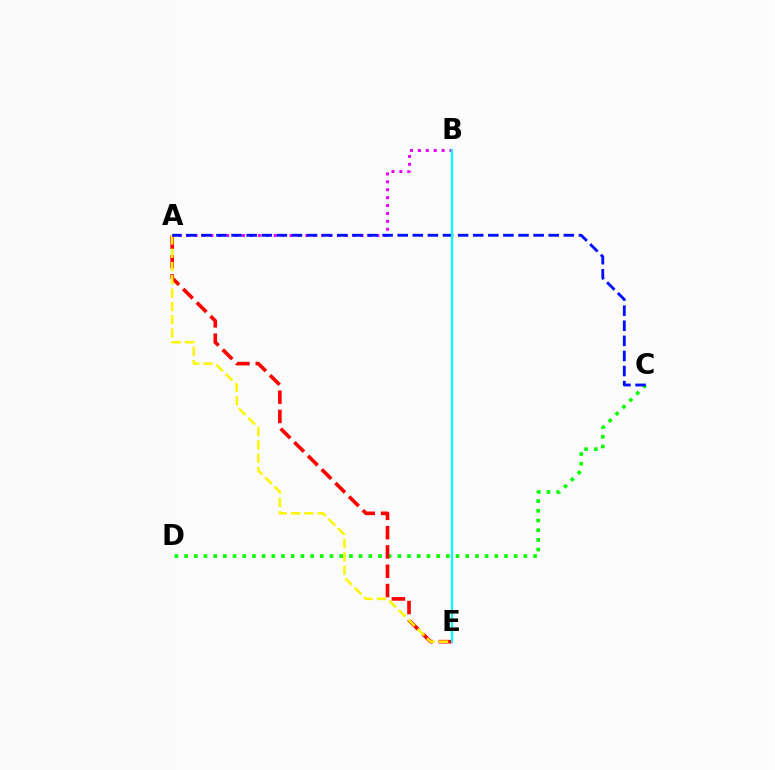{('C', 'D'): [{'color': '#08ff00', 'line_style': 'dotted', 'thickness': 2.63}], ('A', 'E'): [{'color': '#ff0000', 'line_style': 'dashed', 'thickness': 2.62}, {'color': '#fcf500', 'line_style': 'dashed', 'thickness': 1.81}], ('A', 'B'): [{'color': '#ee00ff', 'line_style': 'dotted', 'thickness': 2.15}], ('A', 'C'): [{'color': '#0010ff', 'line_style': 'dashed', 'thickness': 2.05}], ('B', 'E'): [{'color': '#00fff6', 'line_style': 'solid', 'thickness': 1.59}]}